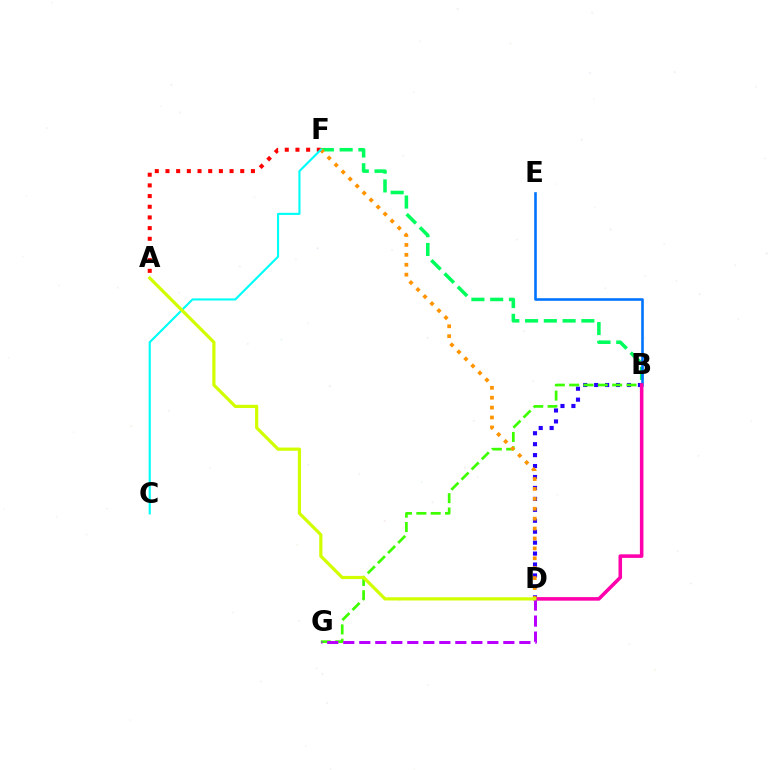{('B', 'F'): [{'color': '#00ff5c', 'line_style': 'dashed', 'thickness': 2.55}], ('B', 'D'): [{'color': '#2500ff', 'line_style': 'dotted', 'thickness': 2.97}, {'color': '#ff00ac', 'line_style': 'solid', 'thickness': 2.56}], ('B', 'G'): [{'color': '#3dff00', 'line_style': 'dashed', 'thickness': 1.95}], ('B', 'E'): [{'color': '#0074ff', 'line_style': 'solid', 'thickness': 1.87}], ('D', 'G'): [{'color': '#b900ff', 'line_style': 'dashed', 'thickness': 2.17}], ('D', 'F'): [{'color': '#ff9400', 'line_style': 'dotted', 'thickness': 2.69}], ('A', 'F'): [{'color': '#ff0000', 'line_style': 'dotted', 'thickness': 2.9}], ('C', 'F'): [{'color': '#00fff6', 'line_style': 'solid', 'thickness': 1.53}], ('A', 'D'): [{'color': '#d1ff00', 'line_style': 'solid', 'thickness': 2.31}]}